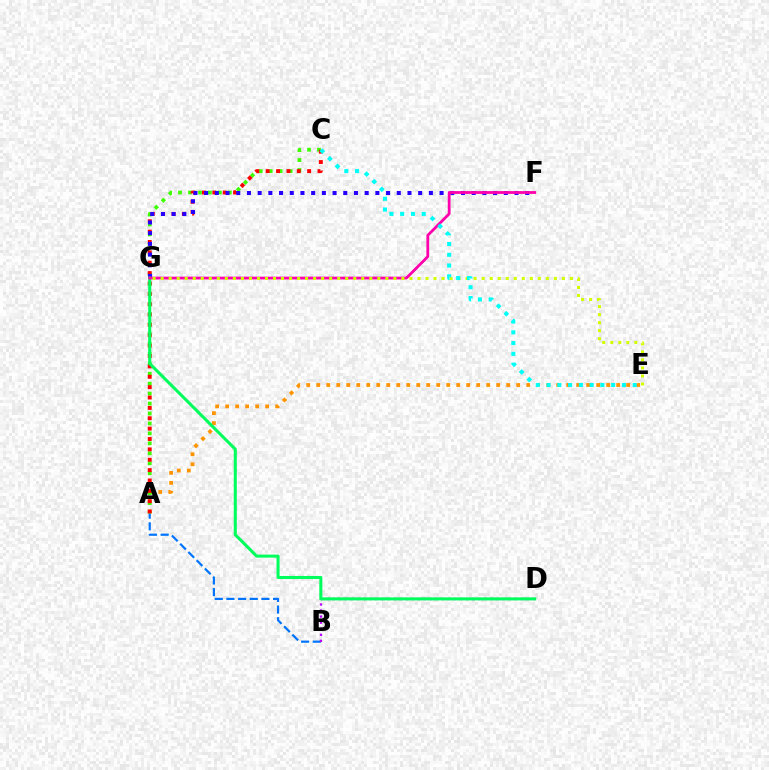{('A', 'E'): [{'color': '#ff9400', 'line_style': 'dotted', 'thickness': 2.72}], ('A', 'B'): [{'color': '#0074ff', 'line_style': 'dashed', 'thickness': 1.58}], ('B', 'D'): [{'color': '#b900ff', 'line_style': 'dotted', 'thickness': 1.65}], ('A', 'C'): [{'color': '#3dff00', 'line_style': 'dotted', 'thickness': 2.7}, {'color': '#ff0000', 'line_style': 'dotted', 'thickness': 2.82}], ('F', 'G'): [{'color': '#2500ff', 'line_style': 'dotted', 'thickness': 2.91}, {'color': '#ff00ac', 'line_style': 'solid', 'thickness': 2.0}], ('D', 'G'): [{'color': '#00ff5c', 'line_style': 'solid', 'thickness': 2.2}], ('E', 'G'): [{'color': '#d1ff00', 'line_style': 'dotted', 'thickness': 2.18}], ('C', 'E'): [{'color': '#00fff6', 'line_style': 'dotted', 'thickness': 2.93}]}